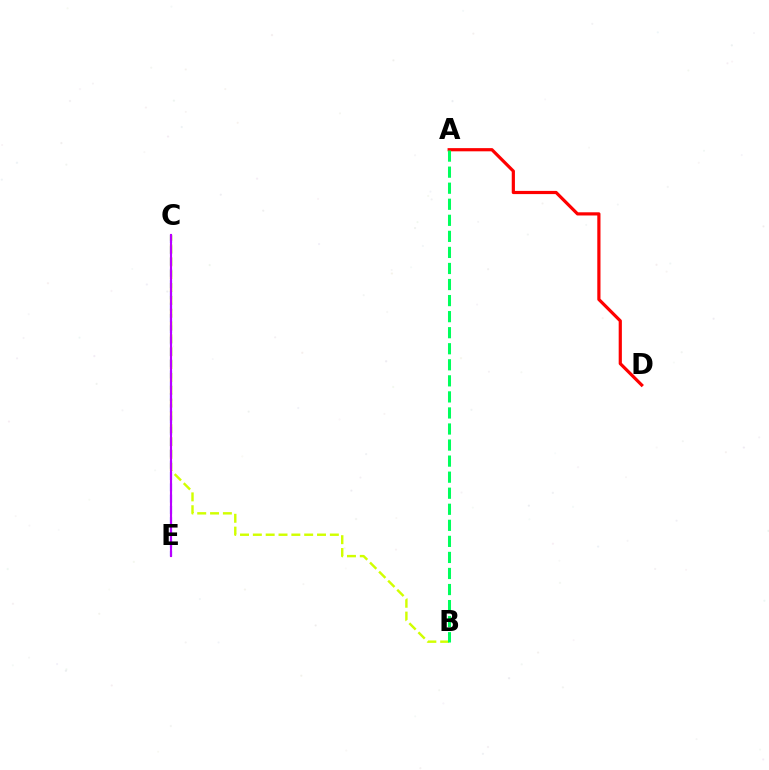{('C', 'E'): [{'color': '#0074ff', 'line_style': 'dashed', 'thickness': 1.53}, {'color': '#b900ff', 'line_style': 'solid', 'thickness': 1.54}], ('B', 'C'): [{'color': '#d1ff00', 'line_style': 'dashed', 'thickness': 1.74}], ('A', 'D'): [{'color': '#ff0000', 'line_style': 'solid', 'thickness': 2.3}], ('A', 'B'): [{'color': '#00ff5c', 'line_style': 'dashed', 'thickness': 2.18}]}